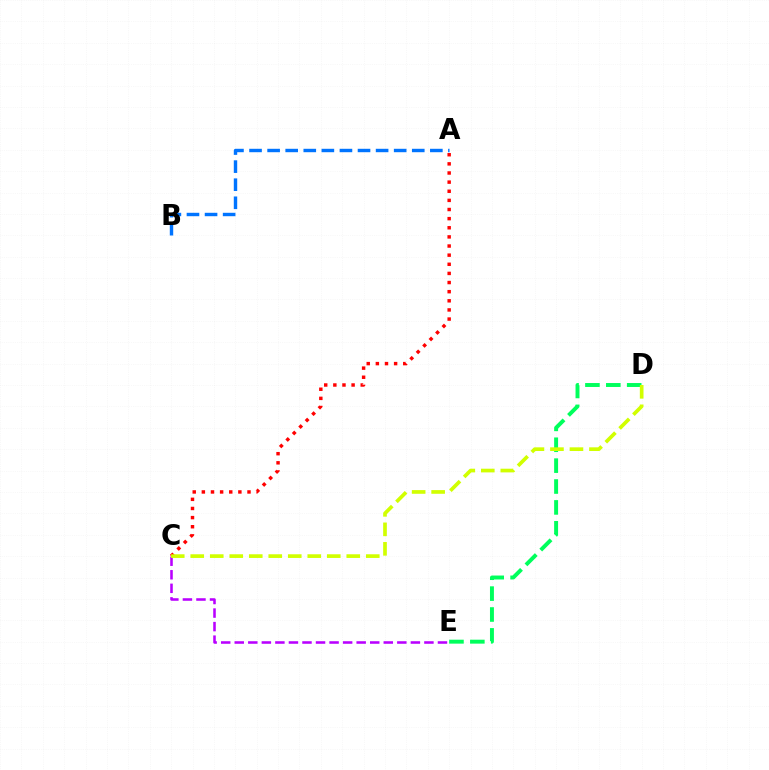{('D', 'E'): [{'color': '#00ff5c', 'line_style': 'dashed', 'thickness': 2.84}], ('A', 'B'): [{'color': '#0074ff', 'line_style': 'dashed', 'thickness': 2.46}], ('A', 'C'): [{'color': '#ff0000', 'line_style': 'dotted', 'thickness': 2.48}], ('C', 'E'): [{'color': '#b900ff', 'line_style': 'dashed', 'thickness': 1.84}], ('C', 'D'): [{'color': '#d1ff00', 'line_style': 'dashed', 'thickness': 2.65}]}